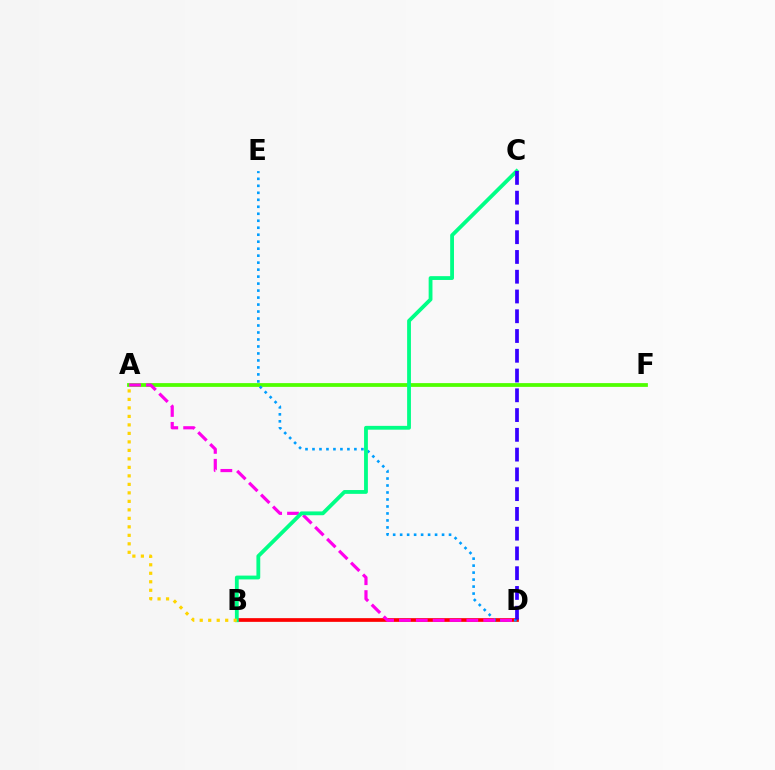{('A', 'F'): [{'color': '#4fff00', 'line_style': 'solid', 'thickness': 2.71}], ('B', 'D'): [{'color': '#ff0000', 'line_style': 'solid', 'thickness': 2.67}], ('D', 'E'): [{'color': '#009eff', 'line_style': 'dotted', 'thickness': 1.9}], ('A', 'D'): [{'color': '#ff00ed', 'line_style': 'dashed', 'thickness': 2.29}], ('B', 'C'): [{'color': '#00ff86', 'line_style': 'solid', 'thickness': 2.74}], ('C', 'D'): [{'color': '#3700ff', 'line_style': 'dashed', 'thickness': 2.68}], ('A', 'B'): [{'color': '#ffd500', 'line_style': 'dotted', 'thickness': 2.31}]}